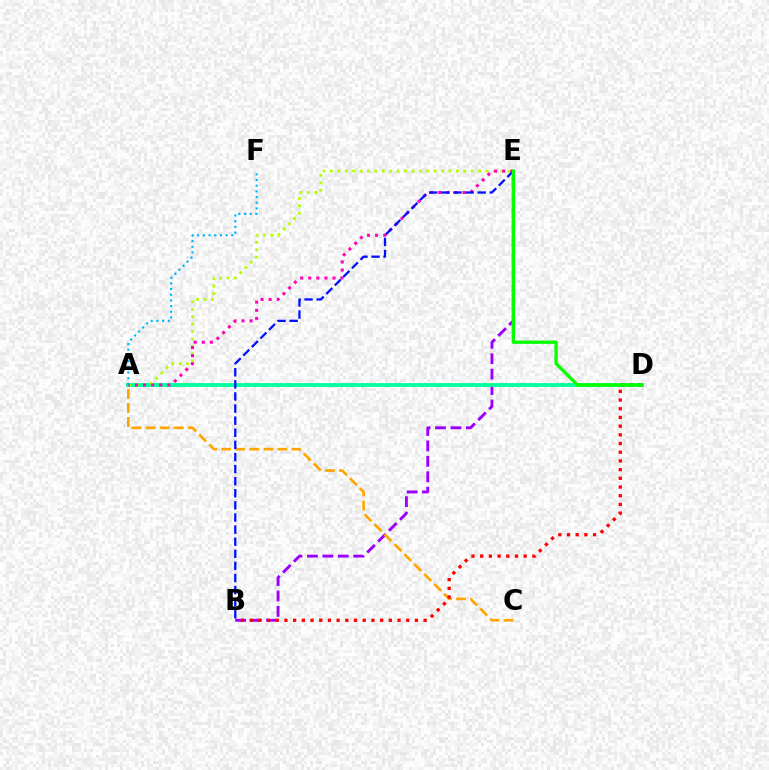{('B', 'E'): [{'color': '#9b00ff', 'line_style': 'dashed', 'thickness': 2.1}, {'color': '#0010ff', 'line_style': 'dashed', 'thickness': 1.64}], ('A', 'C'): [{'color': '#ffa500', 'line_style': 'dashed', 'thickness': 1.91}], ('A', 'D'): [{'color': '#00ff9d', 'line_style': 'solid', 'thickness': 2.76}], ('A', 'E'): [{'color': '#b3ff00', 'line_style': 'dotted', 'thickness': 2.01}, {'color': '#ff00bd', 'line_style': 'dotted', 'thickness': 2.2}], ('B', 'D'): [{'color': '#ff0000', 'line_style': 'dotted', 'thickness': 2.36}], ('D', 'E'): [{'color': '#08ff00', 'line_style': 'solid', 'thickness': 2.41}], ('A', 'F'): [{'color': '#00b5ff', 'line_style': 'dotted', 'thickness': 1.55}]}